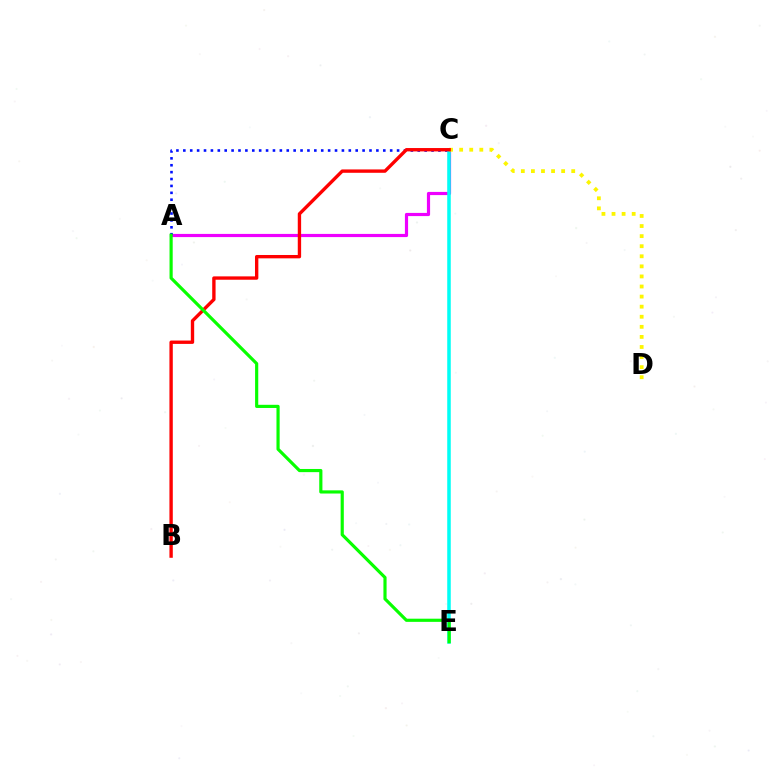{('A', 'C'): [{'color': '#ee00ff', 'line_style': 'solid', 'thickness': 2.29}, {'color': '#0010ff', 'line_style': 'dotted', 'thickness': 1.87}], ('C', 'E'): [{'color': '#00fff6', 'line_style': 'solid', 'thickness': 2.54}], ('C', 'D'): [{'color': '#fcf500', 'line_style': 'dotted', 'thickness': 2.74}], ('B', 'C'): [{'color': '#ff0000', 'line_style': 'solid', 'thickness': 2.42}], ('A', 'E'): [{'color': '#08ff00', 'line_style': 'solid', 'thickness': 2.28}]}